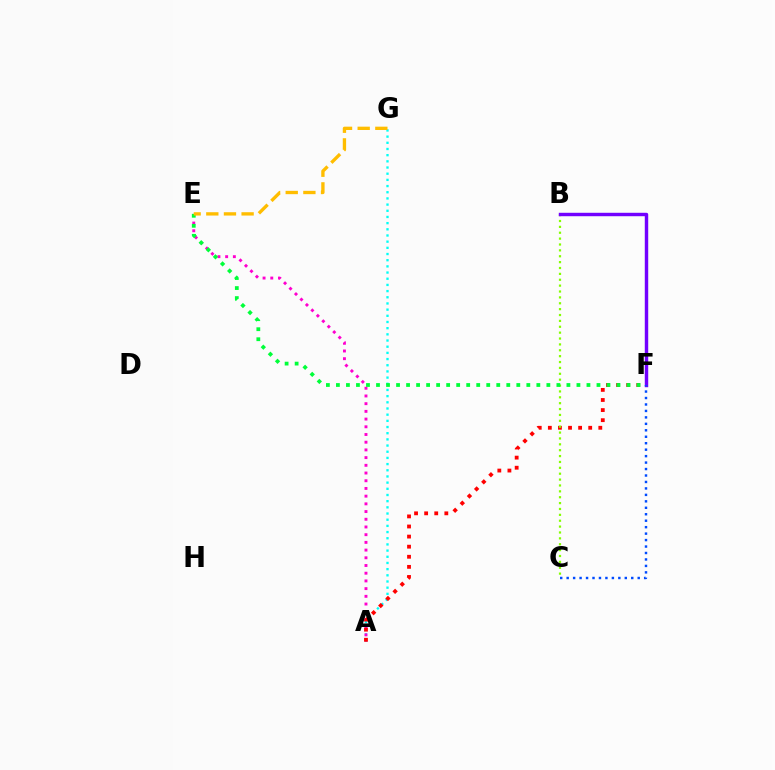{('A', 'G'): [{'color': '#00fff6', 'line_style': 'dotted', 'thickness': 1.68}], ('A', 'E'): [{'color': '#ff00cf', 'line_style': 'dotted', 'thickness': 2.09}], ('A', 'F'): [{'color': '#ff0000', 'line_style': 'dotted', 'thickness': 2.74}], ('B', 'C'): [{'color': '#84ff00', 'line_style': 'dotted', 'thickness': 1.6}], ('B', 'F'): [{'color': '#7200ff', 'line_style': 'solid', 'thickness': 2.47}], ('E', 'F'): [{'color': '#00ff39', 'line_style': 'dotted', 'thickness': 2.72}], ('E', 'G'): [{'color': '#ffbd00', 'line_style': 'dashed', 'thickness': 2.4}], ('C', 'F'): [{'color': '#004bff', 'line_style': 'dotted', 'thickness': 1.75}]}